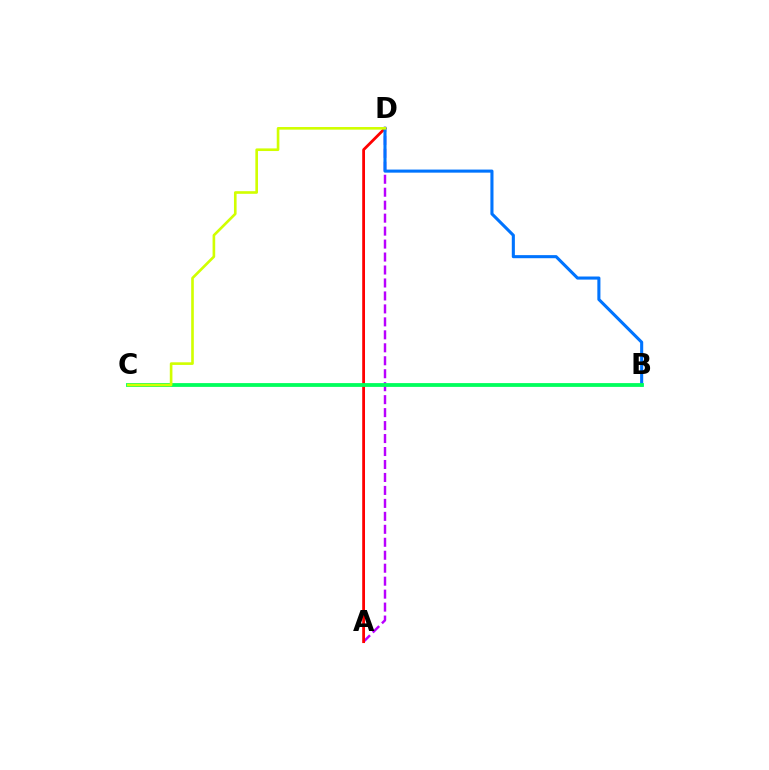{('A', 'D'): [{'color': '#b900ff', 'line_style': 'dashed', 'thickness': 1.76}, {'color': '#ff0000', 'line_style': 'solid', 'thickness': 2.01}], ('B', 'D'): [{'color': '#0074ff', 'line_style': 'solid', 'thickness': 2.22}], ('B', 'C'): [{'color': '#00ff5c', 'line_style': 'solid', 'thickness': 2.73}], ('C', 'D'): [{'color': '#d1ff00', 'line_style': 'solid', 'thickness': 1.9}]}